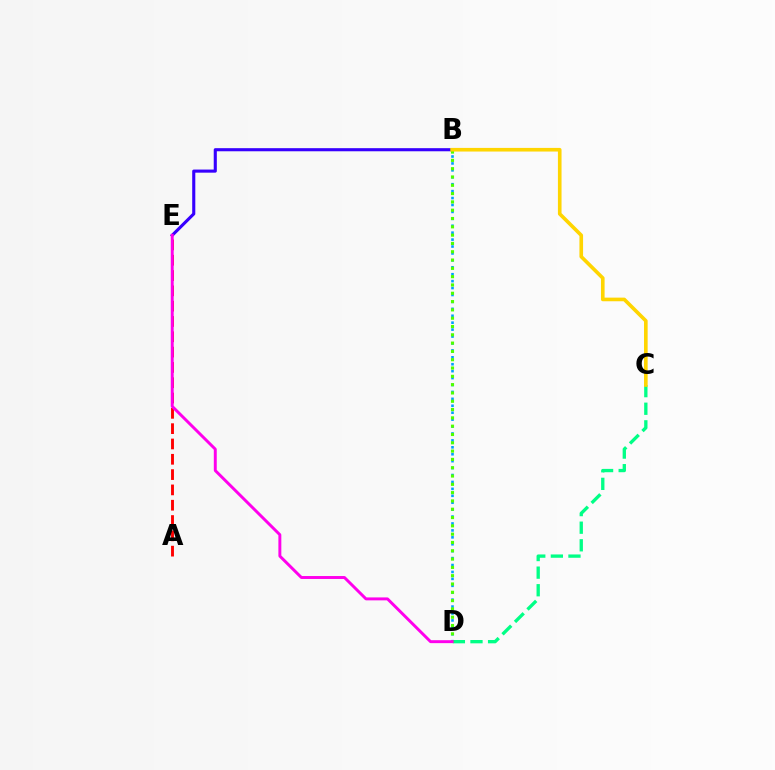{('B', 'E'): [{'color': '#3700ff', 'line_style': 'solid', 'thickness': 2.23}], ('A', 'E'): [{'color': '#ff0000', 'line_style': 'dashed', 'thickness': 2.08}], ('C', 'D'): [{'color': '#00ff86', 'line_style': 'dashed', 'thickness': 2.39}], ('B', 'D'): [{'color': '#009eff', 'line_style': 'dotted', 'thickness': 1.88}, {'color': '#4fff00', 'line_style': 'dotted', 'thickness': 2.26}], ('D', 'E'): [{'color': '#ff00ed', 'line_style': 'solid', 'thickness': 2.12}], ('B', 'C'): [{'color': '#ffd500', 'line_style': 'solid', 'thickness': 2.61}]}